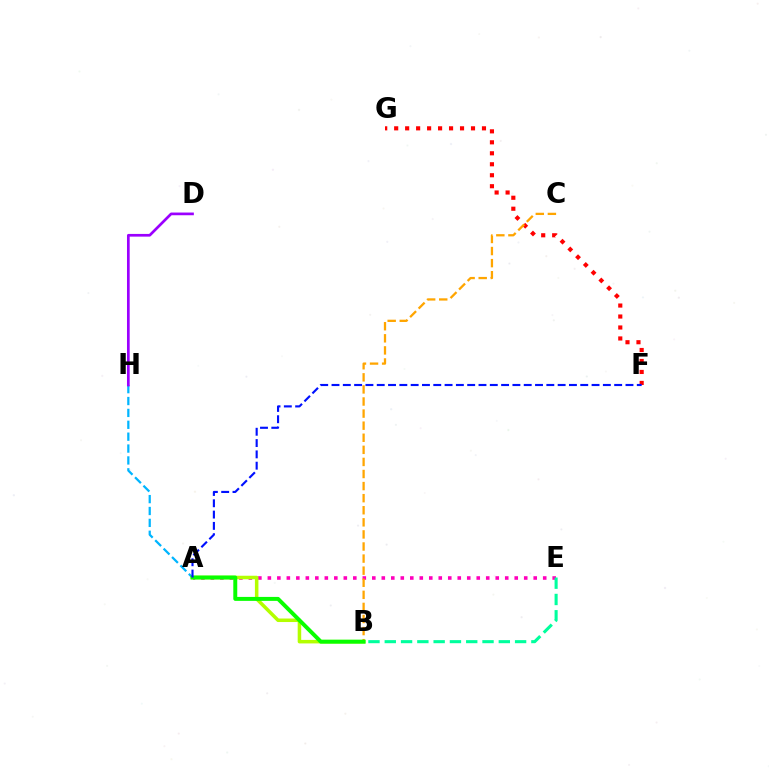{('A', 'E'): [{'color': '#ff00bd', 'line_style': 'dotted', 'thickness': 2.58}], ('A', 'H'): [{'color': '#00b5ff', 'line_style': 'dashed', 'thickness': 1.61}], ('F', 'G'): [{'color': '#ff0000', 'line_style': 'dotted', 'thickness': 2.98}], ('B', 'E'): [{'color': '#00ff9d', 'line_style': 'dashed', 'thickness': 2.21}], ('A', 'B'): [{'color': '#b3ff00', 'line_style': 'solid', 'thickness': 2.54}, {'color': '#08ff00', 'line_style': 'solid', 'thickness': 2.85}], ('B', 'C'): [{'color': '#ffa500', 'line_style': 'dashed', 'thickness': 1.64}], ('D', 'H'): [{'color': '#9b00ff', 'line_style': 'solid', 'thickness': 1.94}], ('A', 'F'): [{'color': '#0010ff', 'line_style': 'dashed', 'thickness': 1.54}]}